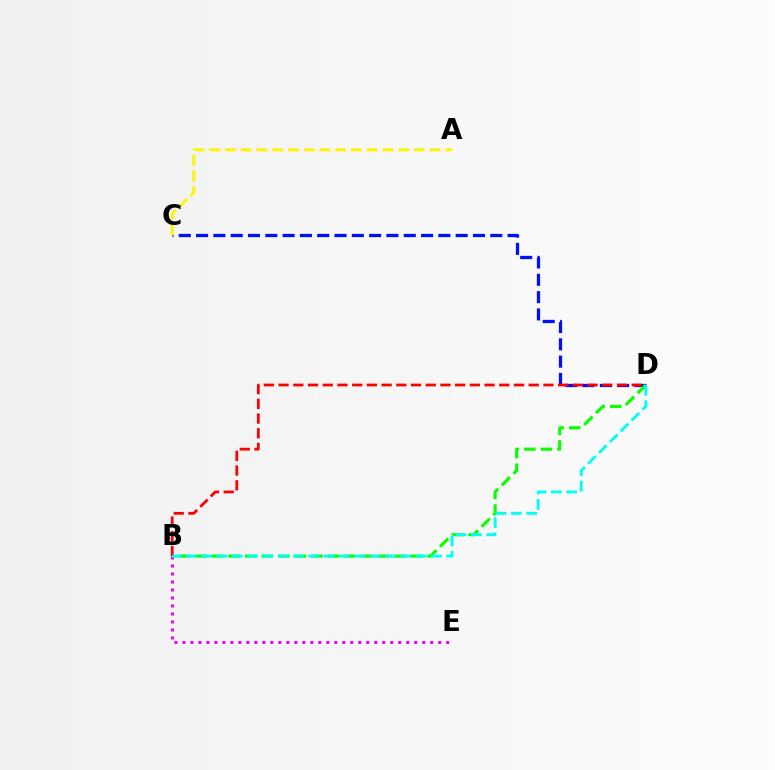{('C', 'D'): [{'color': '#0010ff', 'line_style': 'dashed', 'thickness': 2.35}], ('A', 'C'): [{'color': '#fcf500', 'line_style': 'dashed', 'thickness': 2.14}], ('B', 'E'): [{'color': '#ee00ff', 'line_style': 'dotted', 'thickness': 2.17}], ('B', 'D'): [{'color': '#08ff00', 'line_style': 'dashed', 'thickness': 2.25}, {'color': '#ff0000', 'line_style': 'dashed', 'thickness': 2.0}, {'color': '#00fff6', 'line_style': 'dashed', 'thickness': 2.08}]}